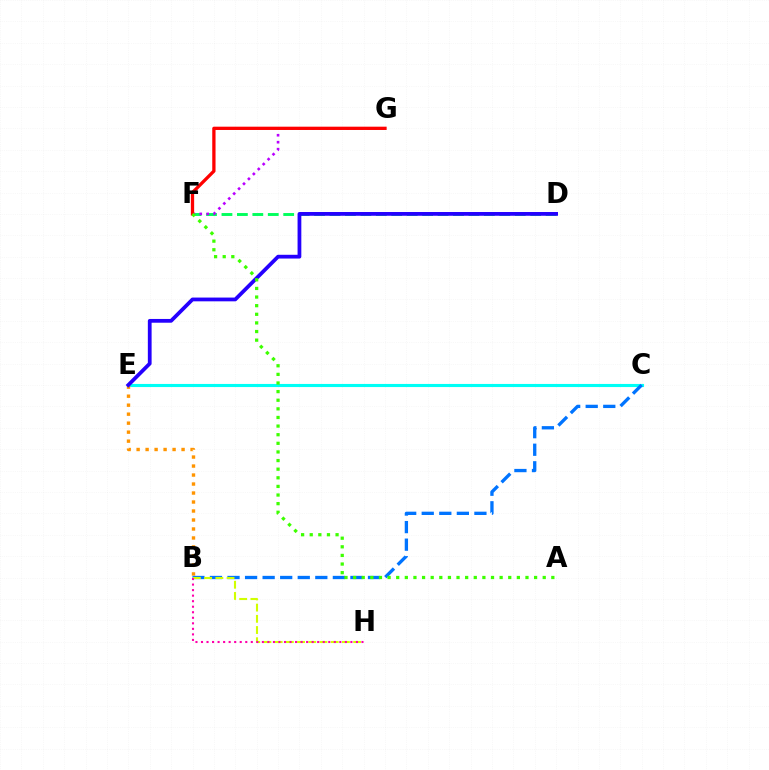{('C', 'E'): [{'color': '#00fff6', 'line_style': 'solid', 'thickness': 2.24}], ('B', 'E'): [{'color': '#ff9400', 'line_style': 'dotted', 'thickness': 2.44}], ('D', 'F'): [{'color': '#00ff5c', 'line_style': 'dashed', 'thickness': 2.1}], ('B', 'C'): [{'color': '#0074ff', 'line_style': 'dashed', 'thickness': 2.39}], ('D', 'E'): [{'color': '#2500ff', 'line_style': 'solid', 'thickness': 2.71}], ('F', 'G'): [{'color': '#b900ff', 'line_style': 'dotted', 'thickness': 1.89}, {'color': '#ff0000', 'line_style': 'solid', 'thickness': 2.37}], ('B', 'H'): [{'color': '#d1ff00', 'line_style': 'dashed', 'thickness': 1.52}, {'color': '#ff00ac', 'line_style': 'dotted', 'thickness': 1.5}], ('A', 'F'): [{'color': '#3dff00', 'line_style': 'dotted', 'thickness': 2.34}]}